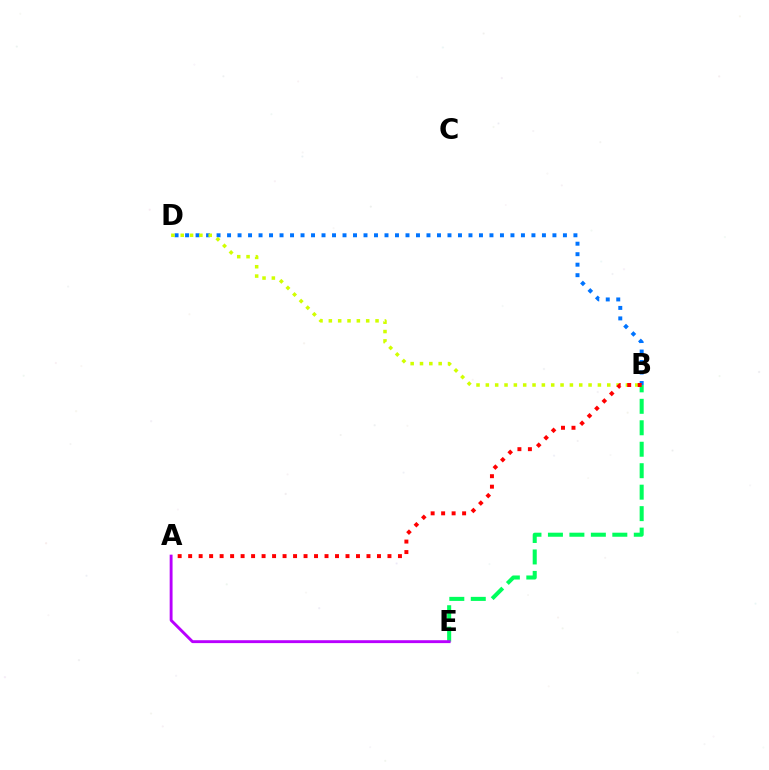{('B', 'D'): [{'color': '#0074ff', 'line_style': 'dotted', 'thickness': 2.85}, {'color': '#d1ff00', 'line_style': 'dotted', 'thickness': 2.54}], ('B', 'E'): [{'color': '#00ff5c', 'line_style': 'dashed', 'thickness': 2.92}], ('A', 'E'): [{'color': '#b900ff', 'line_style': 'solid', 'thickness': 2.08}], ('A', 'B'): [{'color': '#ff0000', 'line_style': 'dotted', 'thickness': 2.85}]}